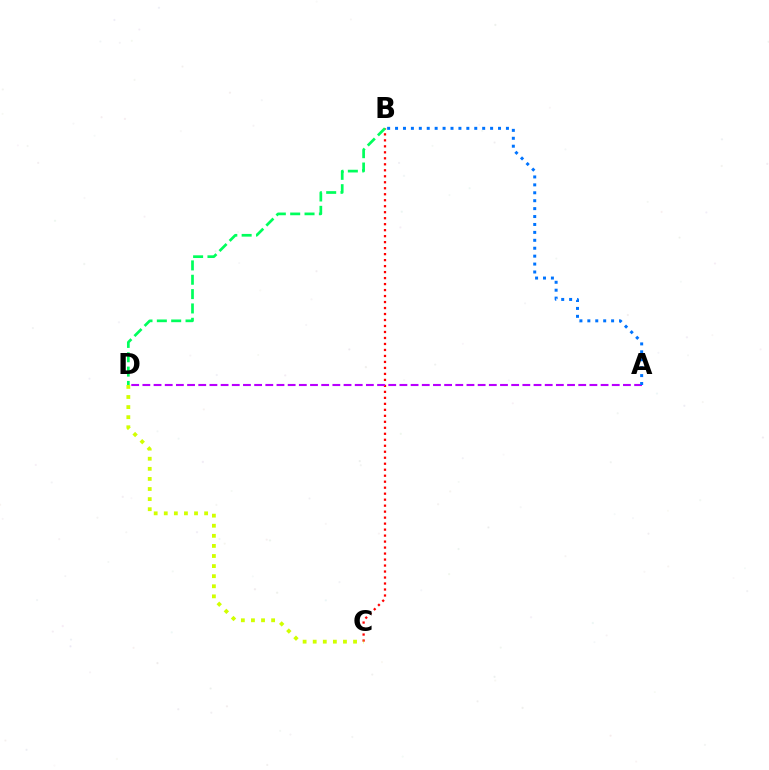{('B', 'C'): [{'color': '#ff0000', 'line_style': 'dotted', 'thickness': 1.63}], ('B', 'D'): [{'color': '#00ff5c', 'line_style': 'dashed', 'thickness': 1.95}], ('A', 'D'): [{'color': '#b900ff', 'line_style': 'dashed', 'thickness': 1.52}], ('A', 'B'): [{'color': '#0074ff', 'line_style': 'dotted', 'thickness': 2.15}], ('C', 'D'): [{'color': '#d1ff00', 'line_style': 'dotted', 'thickness': 2.74}]}